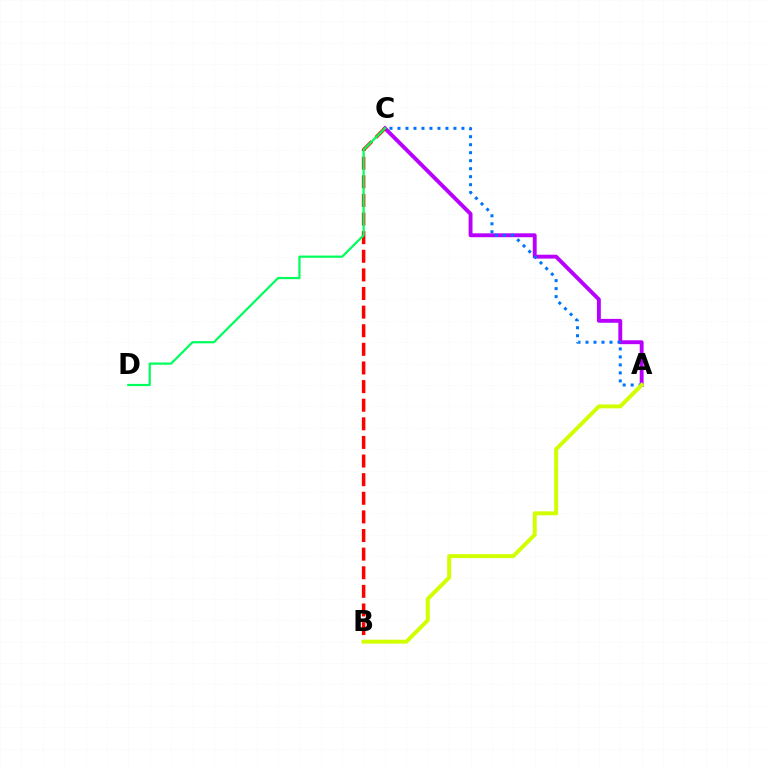{('A', 'C'): [{'color': '#b900ff', 'line_style': 'solid', 'thickness': 2.8}, {'color': '#0074ff', 'line_style': 'dotted', 'thickness': 2.17}], ('B', 'C'): [{'color': '#ff0000', 'line_style': 'dashed', 'thickness': 2.53}], ('A', 'B'): [{'color': '#d1ff00', 'line_style': 'solid', 'thickness': 2.84}], ('C', 'D'): [{'color': '#00ff5c', 'line_style': 'solid', 'thickness': 1.6}]}